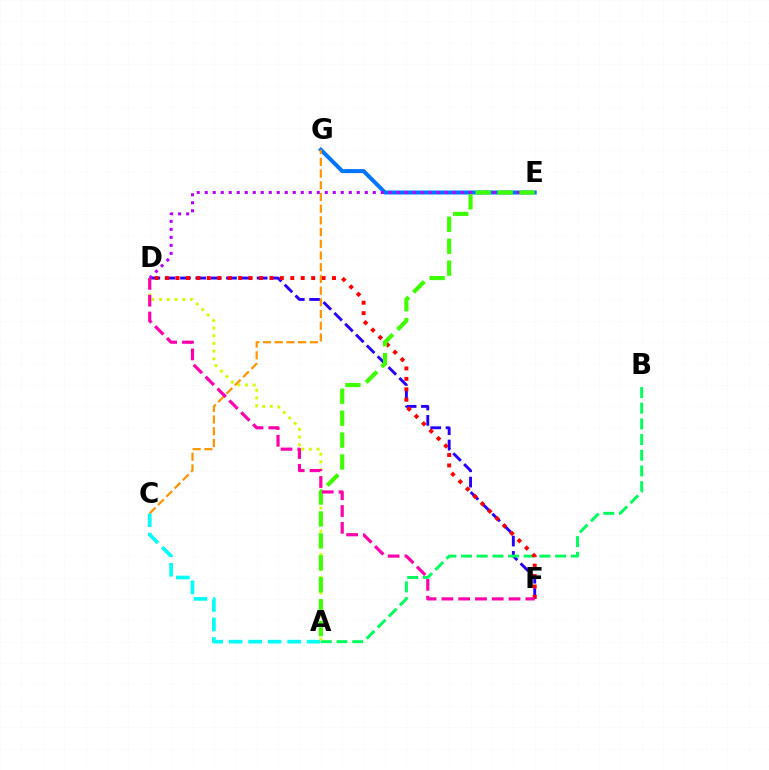{('D', 'F'): [{'color': '#2500ff', 'line_style': 'dashed', 'thickness': 2.08}, {'color': '#ff0000', 'line_style': 'dotted', 'thickness': 2.83}, {'color': '#ff00ac', 'line_style': 'dashed', 'thickness': 2.28}], ('A', 'B'): [{'color': '#00ff5c', 'line_style': 'dashed', 'thickness': 2.13}], ('A', 'C'): [{'color': '#00fff6', 'line_style': 'dashed', 'thickness': 2.65}], ('A', 'D'): [{'color': '#d1ff00', 'line_style': 'dotted', 'thickness': 2.09}], ('E', 'G'): [{'color': '#0074ff', 'line_style': 'solid', 'thickness': 2.87}], ('D', 'E'): [{'color': '#b900ff', 'line_style': 'dotted', 'thickness': 2.17}], ('A', 'E'): [{'color': '#3dff00', 'line_style': 'dashed', 'thickness': 2.98}], ('C', 'G'): [{'color': '#ff9400', 'line_style': 'dashed', 'thickness': 1.59}]}